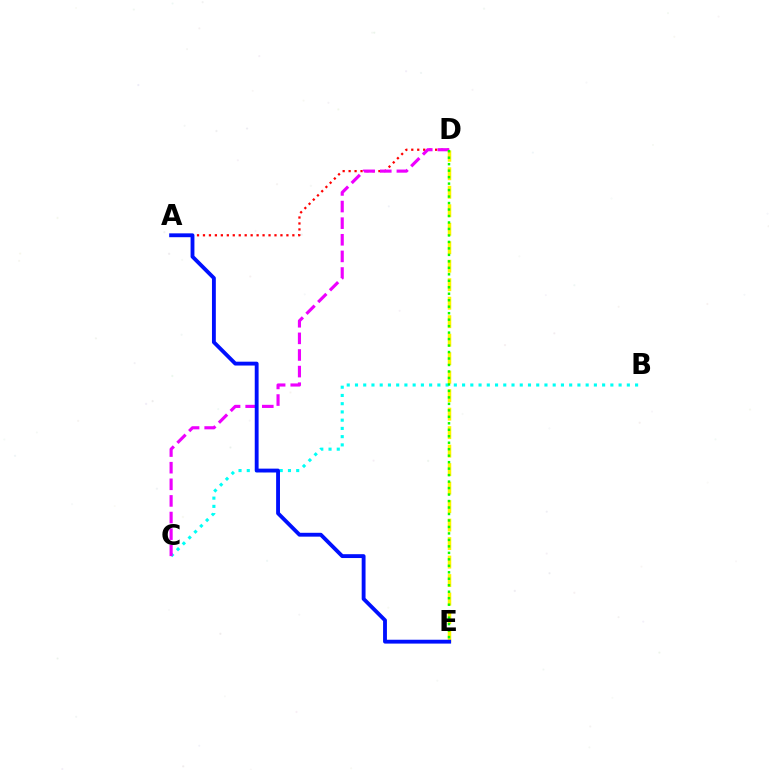{('B', 'C'): [{'color': '#00fff6', 'line_style': 'dotted', 'thickness': 2.24}], ('A', 'D'): [{'color': '#ff0000', 'line_style': 'dotted', 'thickness': 1.62}], ('C', 'D'): [{'color': '#ee00ff', 'line_style': 'dashed', 'thickness': 2.26}], ('D', 'E'): [{'color': '#fcf500', 'line_style': 'dashed', 'thickness': 2.51}, {'color': '#08ff00', 'line_style': 'dotted', 'thickness': 1.76}], ('A', 'E'): [{'color': '#0010ff', 'line_style': 'solid', 'thickness': 2.77}]}